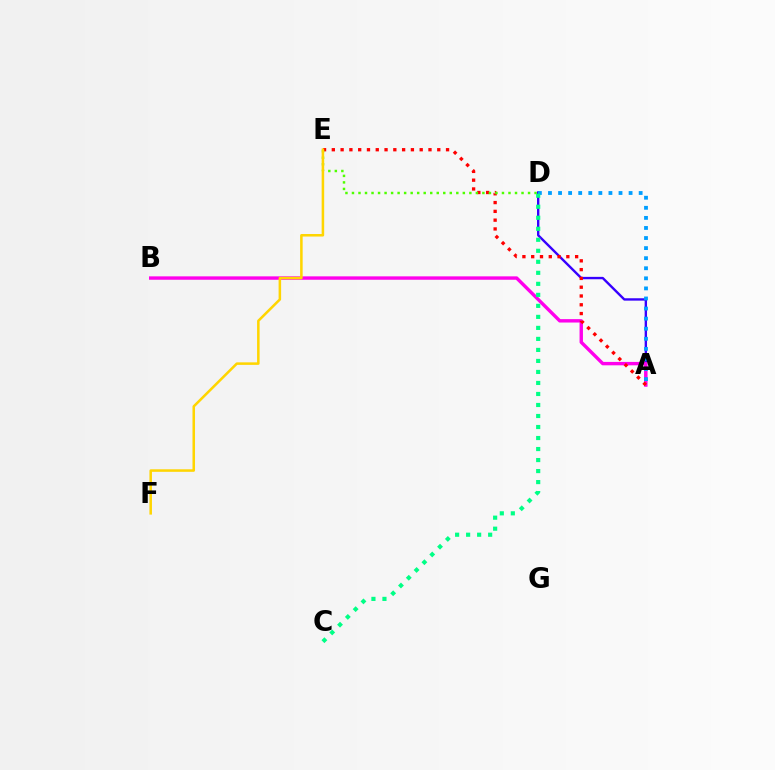{('A', 'D'): [{'color': '#3700ff', 'line_style': 'solid', 'thickness': 1.72}, {'color': '#009eff', 'line_style': 'dotted', 'thickness': 2.74}], ('A', 'B'): [{'color': '#ff00ed', 'line_style': 'solid', 'thickness': 2.45}], ('A', 'E'): [{'color': '#ff0000', 'line_style': 'dotted', 'thickness': 2.39}], ('D', 'E'): [{'color': '#4fff00', 'line_style': 'dotted', 'thickness': 1.77}], ('C', 'D'): [{'color': '#00ff86', 'line_style': 'dotted', 'thickness': 2.99}], ('E', 'F'): [{'color': '#ffd500', 'line_style': 'solid', 'thickness': 1.82}]}